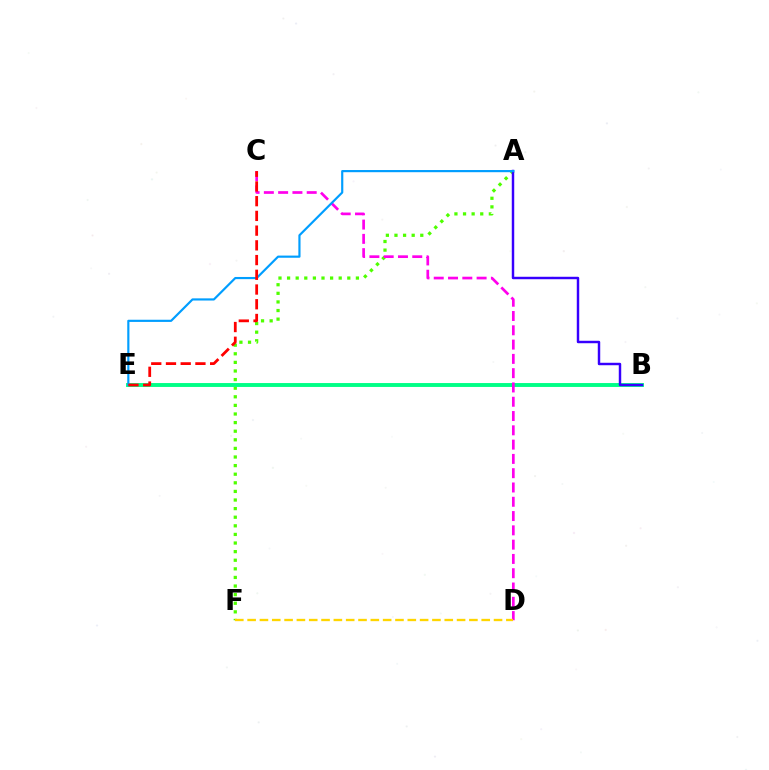{('A', 'F'): [{'color': '#4fff00', 'line_style': 'dotted', 'thickness': 2.34}], ('B', 'E'): [{'color': '#00ff86', 'line_style': 'solid', 'thickness': 2.81}], ('C', 'D'): [{'color': '#ff00ed', 'line_style': 'dashed', 'thickness': 1.94}], ('A', 'B'): [{'color': '#3700ff', 'line_style': 'solid', 'thickness': 1.77}], ('A', 'E'): [{'color': '#009eff', 'line_style': 'solid', 'thickness': 1.56}], ('C', 'E'): [{'color': '#ff0000', 'line_style': 'dashed', 'thickness': 2.0}], ('D', 'F'): [{'color': '#ffd500', 'line_style': 'dashed', 'thickness': 1.67}]}